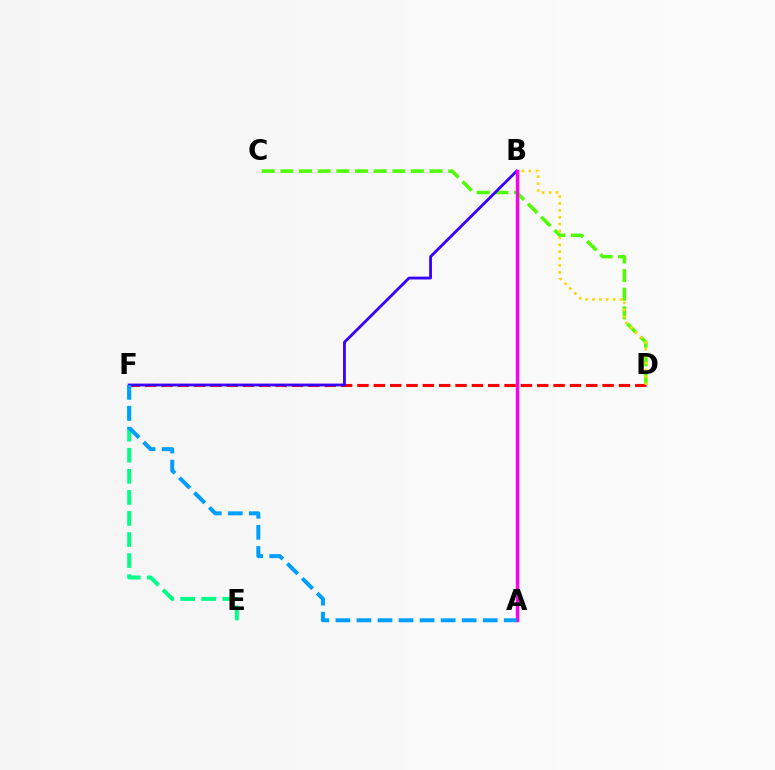{('C', 'D'): [{'color': '#4fff00', 'line_style': 'dashed', 'thickness': 2.53}], ('E', 'F'): [{'color': '#00ff86', 'line_style': 'dashed', 'thickness': 2.86}], ('D', 'F'): [{'color': '#ff0000', 'line_style': 'dashed', 'thickness': 2.22}], ('B', 'D'): [{'color': '#ffd500', 'line_style': 'dotted', 'thickness': 1.87}], ('B', 'F'): [{'color': '#3700ff', 'line_style': 'solid', 'thickness': 2.03}], ('A', 'B'): [{'color': '#ff00ed', 'line_style': 'solid', 'thickness': 2.45}], ('A', 'F'): [{'color': '#009eff', 'line_style': 'dashed', 'thickness': 2.86}]}